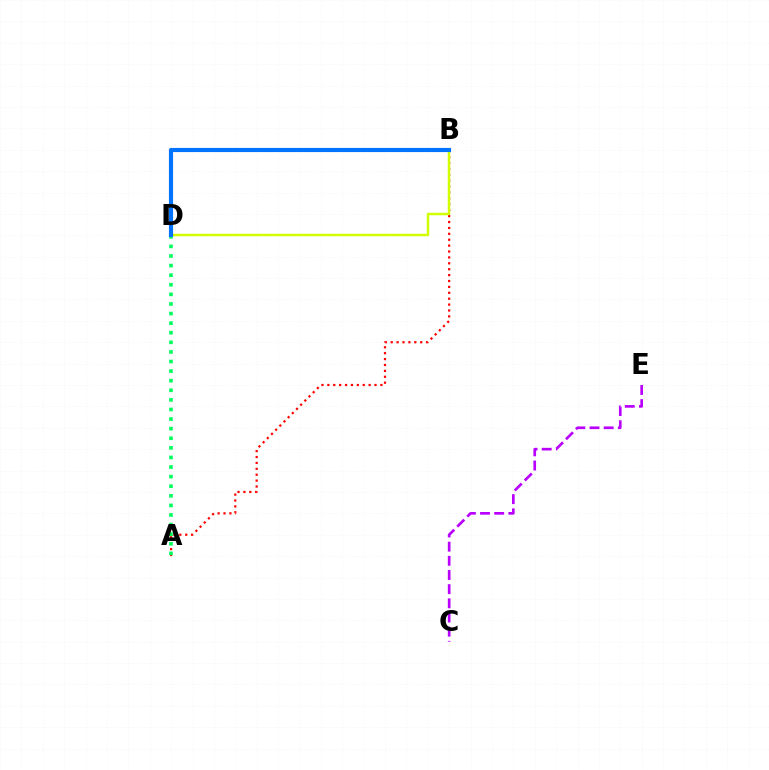{('A', 'B'): [{'color': '#ff0000', 'line_style': 'dotted', 'thickness': 1.6}], ('B', 'D'): [{'color': '#d1ff00', 'line_style': 'solid', 'thickness': 1.78}, {'color': '#0074ff', 'line_style': 'solid', 'thickness': 2.99}], ('A', 'D'): [{'color': '#00ff5c', 'line_style': 'dotted', 'thickness': 2.61}], ('C', 'E'): [{'color': '#b900ff', 'line_style': 'dashed', 'thickness': 1.92}]}